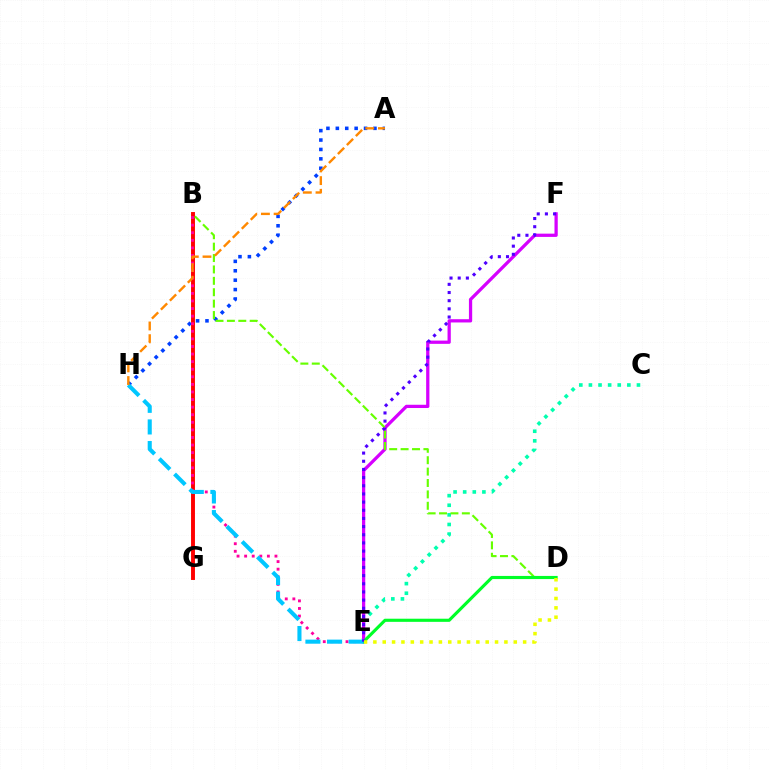{('A', 'H'): [{'color': '#003fff', 'line_style': 'dotted', 'thickness': 2.56}, {'color': '#ff8800', 'line_style': 'dashed', 'thickness': 1.72}], ('B', 'G'): [{'color': '#ff0000', 'line_style': 'solid', 'thickness': 2.82}], ('C', 'E'): [{'color': '#00ffaf', 'line_style': 'dotted', 'thickness': 2.61}], ('E', 'F'): [{'color': '#d600ff', 'line_style': 'solid', 'thickness': 2.34}, {'color': '#4f00ff', 'line_style': 'dotted', 'thickness': 2.22}], ('B', 'D'): [{'color': '#66ff00', 'line_style': 'dashed', 'thickness': 1.55}], ('B', 'E'): [{'color': '#ff00a0', 'line_style': 'dotted', 'thickness': 2.06}], ('D', 'E'): [{'color': '#00ff27', 'line_style': 'solid', 'thickness': 2.25}, {'color': '#eeff00', 'line_style': 'dotted', 'thickness': 2.54}], ('E', 'H'): [{'color': '#00c7ff', 'line_style': 'dashed', 'thickness': 2.94}]}